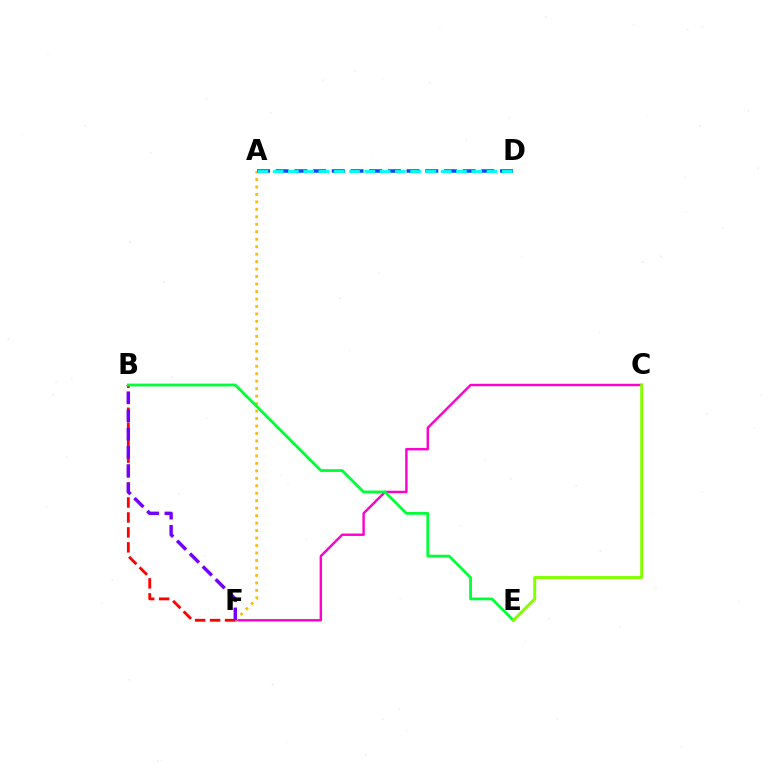{('C', 'F'): [{'color': '#ff00cf', 'line_style': 'solid', 'thickness': 1.74}], ('B', 'F'): [{'color': '#ff0000', 'line_style': 'dashed', 'thickness': 2.03}, {'color': '#7200ff', 'line_style': 'dashed', 'thickness': 2.47}], ('A', 'F'): [{'color': '#ffbd00', 'line_style': 'dotted', 'thickness': 2.03}], ('B', 'E'): [{'color': '#00ff39', 'line_style': 'solid', 'thickness': 2.02}], ('C', 'E'): [{'color': '#84ff00', 'line_style': 'solid', 'thickness': 2.12}], ('A', 'D'): [{'color': '#004bff', 'line_style': 'dashed', 'thickness': 2.54}, {'color': '#00fff6', 'line_style': 'dashed', 'thickness': 2.08}]}